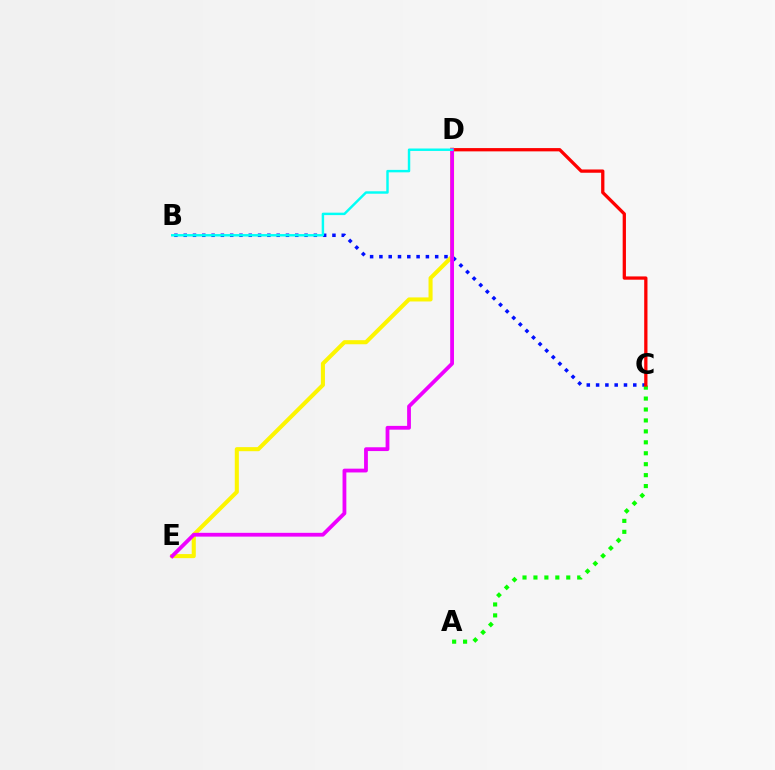{('B', 'C'): [{'color': '#0010ff', 'line_style': 'dotted', 'thickness': 2.53}], ('A', 'C'): [{'color': '#08ff00', 'line_style': 'dotted', 'thickness': 2.97}], ('C', 'D'): [{'color': '#ff0000', 'line_style': 'solid', 'thickness': 2.36}], ('D', 'E'): [{'color': '#fcf500', 'line_style': 'solid', 'thickness': 2.93}, {'color': '#ee00ff', 'line_style': 'solid', 'thickness': 2.73}], ('B', 'D'): [{'color': '#00fff6', 'line_style': 'solid', 'thickness': 1.76}]}